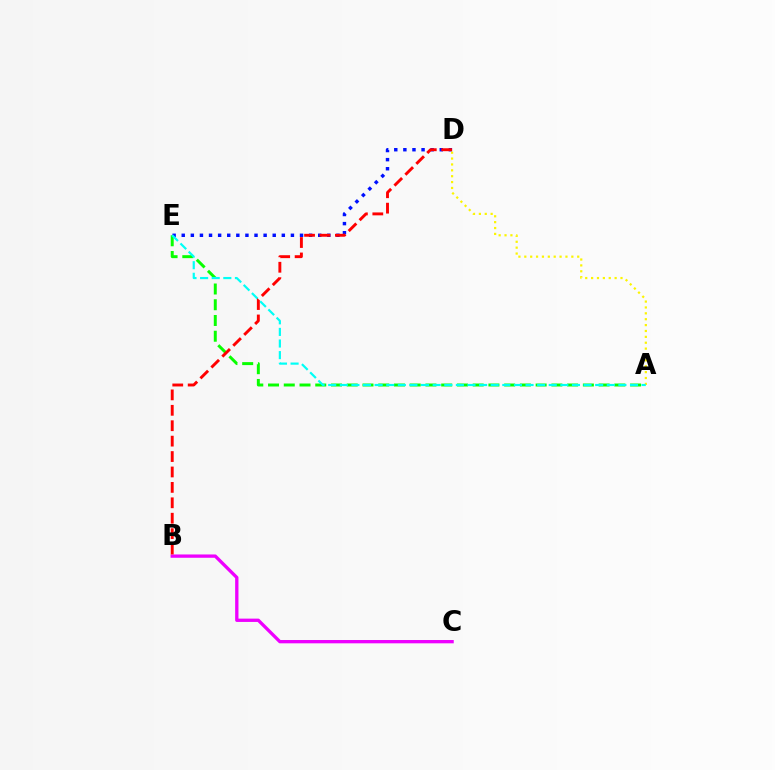{('D', 'E'): [{'color': '#0010ff', 'line_style': 'dotted', 'thickness': 2.47}], ('B', 'C'): [{'color': '#ee00ff', 'line_style': 'solid', 'thickness': 2.38}], ('A', 'D'): [{'color': '#fcf500', 'line_style': 'dotted', 'thickness': 1.6}], ('A', 'E'): [{'color': '#08ff00', 'line_style': 'dashed', 'thickness': 2.14}, {'color': '#00fff6', 'line_style': 'dashed', 'thickness': 1.58}], ('B', 'D'): [{'color': '#ff0000', 'line_style': 'dashed', 'thickness': 2.09}]}